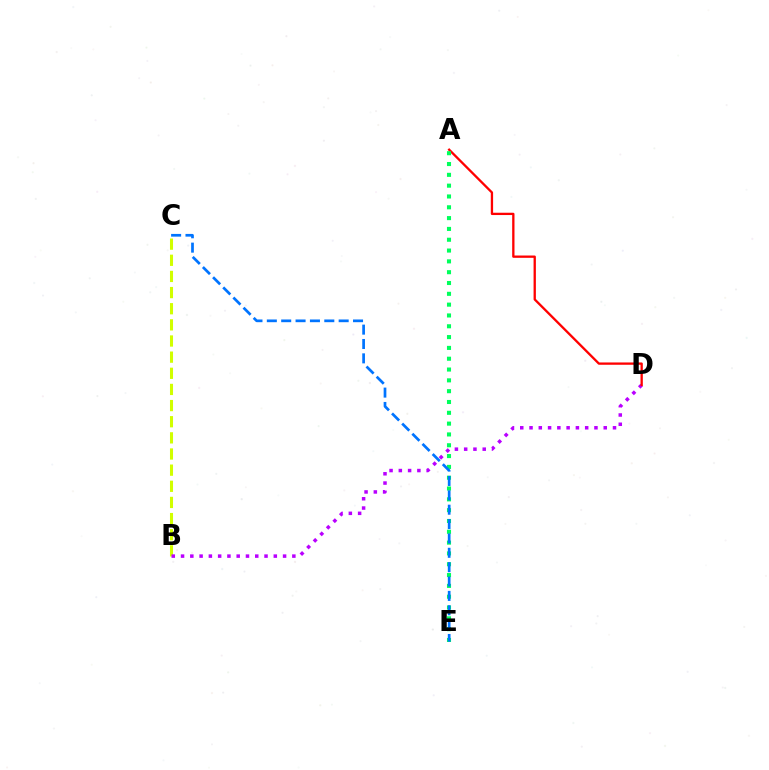{('B', 'C'): [{'color': '#d1ff00', 'line_style': 'dashed', 'thickness': 2.19}], ('B', 'D'): [{'color': '#b900ff', 'line_style': 'dotted', 'thickness': 2.52}], ('A', 'D'): [{'color': '#ff0000', 'line_style': 'solid', 'thickness': 1.66}], ('A', 'E'): [{'color': '#00ff5c', 'line_style': 'dotted', 'thickness': 2.94}], ('C', 'E'): [{'color': '#0074ff', 'line_style': 'dashed', 'thickness': 1.95}]}